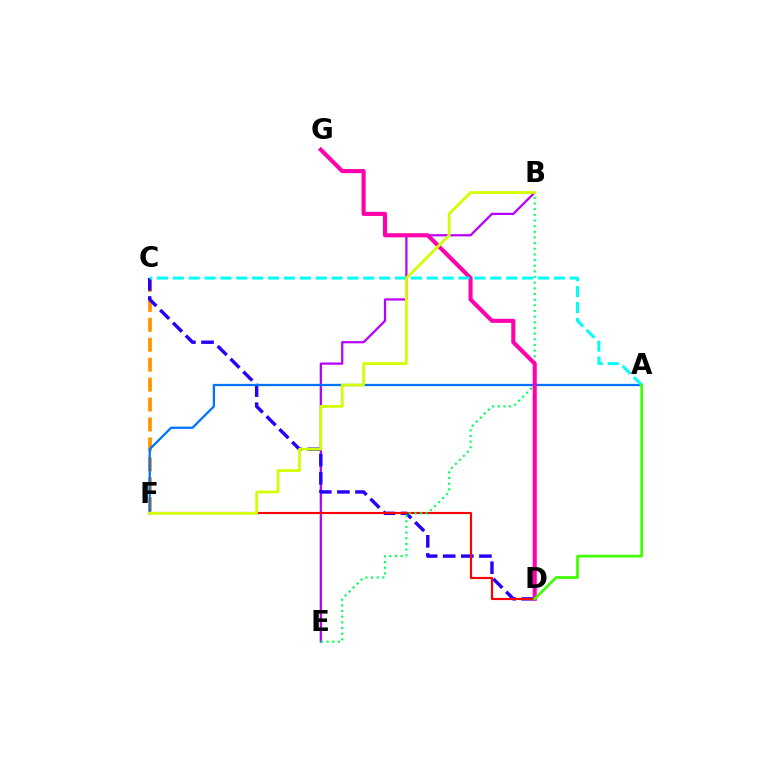{('C', 'F'): [{'color': '#ff9400', 'line_style': 'dashed', 'thickness': 2.71}], ('B', 'E'): [{'color': '#b900ff', 'line_style': 'solid', 'thickness': 1.62}, {'color': '#00ff5c', 'line_style': 'dotted', 'thickness': 1.54}], ('C', 'D'): [{'color': '#2500ff', 'line_style': 'dashed', 'thickness': 2.46}], ('A', 'F'): [{'color': '#0074ff', 'line_style': 'solid', 'thickness': 1.63}], ('D', 'F'): [{'color': '#ff0000', 'line_style': 'solid', 'thickness': 1.54}], ('D', 'G'): [{'color': '#ff00ac', 'line_style': 'solid', 'thickness': 2.95}], ('A', 'C'): [{'color': '#00fff6', 'line_style': 'dashed', 'thickness': 2.16}], ('B', 'F'): [{'color': '#d1ff00', 'line_style': 'solid', 'thickness': 1.98}], ('A', 'D'): [{'color': '#3dff00', 'line_style': 'solid', 'thickness': 1.93}]}